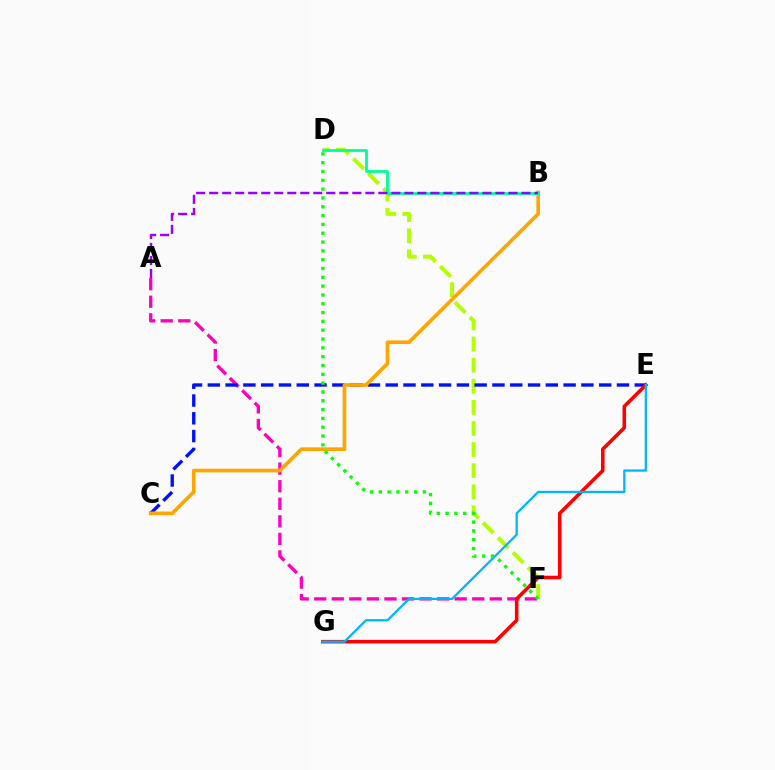{('D', 'F'): [{'color': '#b3ff00', 'line_style': 'dashed', 'thickness': 2.87}, {'color': '#08ff00', 'line_style': 'dotted', 'thickness': 2.4}], ('A', 'F'): [{'color': '#ff00bd', 'line_style': 'dashed', 'thickness': 2.39}], ('C', 'E'): [{'color': '#0010ff', 'line_style': 'dashed', 'thickness': 2.42}], ('B', 'C'): [{'color': '#ffa500', 'line_style': 'solid', 'thickness': 2.63}], ('B', 'D'): [{'color': '#00ff9d', 'line_style': 'solid', 'thickness': 2.04}], ('E', 'G'): [{'color': '#ff0000', 'line_style': 'solid', 'thickness': 2.56}, {'color': '#00b5ff', 'line_style': 'solid', 'thickness': 1.63}], ('A', 'B'): [{'color': '#9b00ff', 'line_style': 'dashed', 'thickness': 1.77}]}